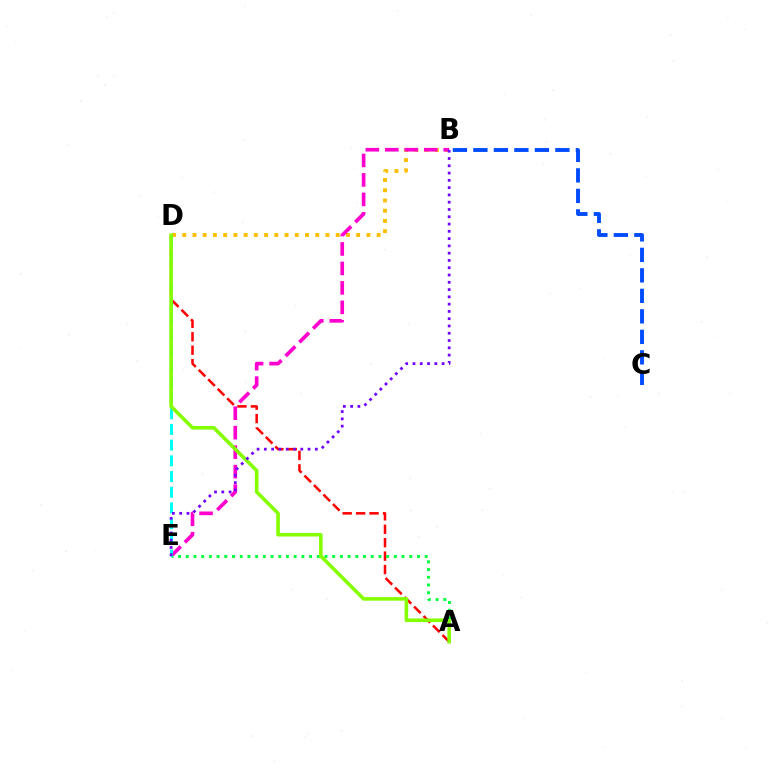{('A', 'D'): [{'color': '#ff0000', 'line_style': 'dashed', 'thickness': 1.82}, {'color': '#84ff00', 'line_style': 'solid', 'thickness': 2.58}], ('B', 'D'): [{'color': '#ffbd00', 'line_style': 'dotted', 'thickness': 2.78}], ('B', 'E'): [{'color': '#ff00cf', 'line_style': 'dashed', 'thickness': 2.64}, {'color': '#7200ff', 'line_style': 'dotted', 'thickness': 1.98}], ('A', 'E'): [{'color': '#00ff39', 'line_style': 'dotted', 'thickness': 2.09}], ('D', 'E'): [{'color': '#00fff6', 'line_style': 'dashed', 'thickness': 2.13}], ('B', 'C'): [{'color': '#004bff', 'line_style': 'dashed', 'thickness': 2.78}]}